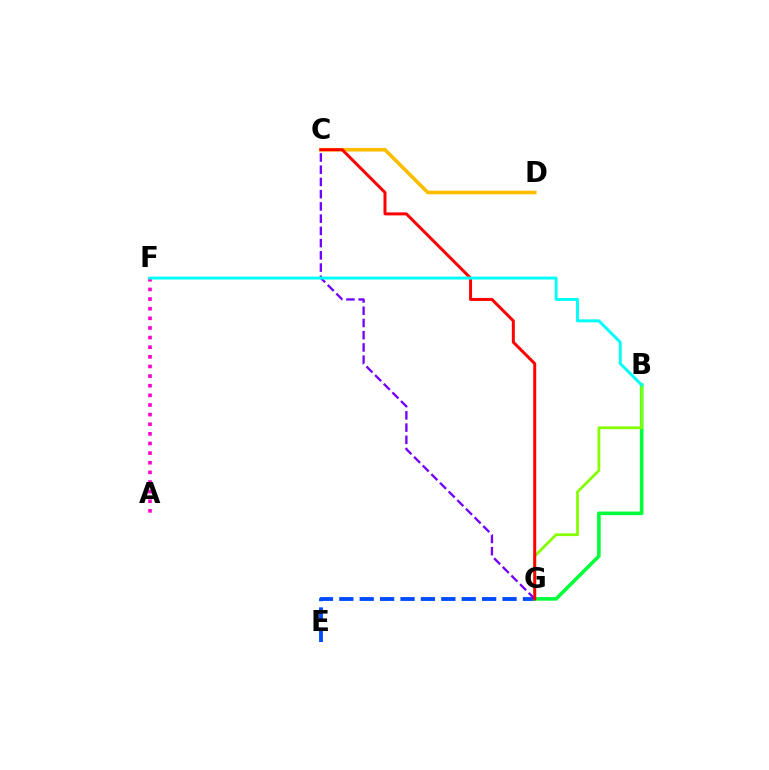{('E', 'G'): [{'color': '#004bff', 'line_style': 'dashed', 'thickness': 2.77}], ('B', 'G'): [{'color': '#00ff39', 'line_style': 'solid', 'thickness': 2.57}, {'color': '#84ff00', 'line_style': 'solid', 'thickness': 1.98}], ('A', 'F'): [{'color': '#ff00cf', 'line_style': 'dotted', 'thickness': 2.62}], ('C', 'D'): [{'color': '#ffbd00', 'line_style': 'solid', 'thickness': 2.61}], ('C', 'G'): [{'color': '#7200ff', 'line_style': 'dashed', 'thickness': 1.66}, {'color': '#ff0000', 'line_style': 'solid', 'thickness': 2.15}], ('B', 'F'): [{'color': '#00fff6', 'line_style': 'solid', 'thickness': 2.11}]}